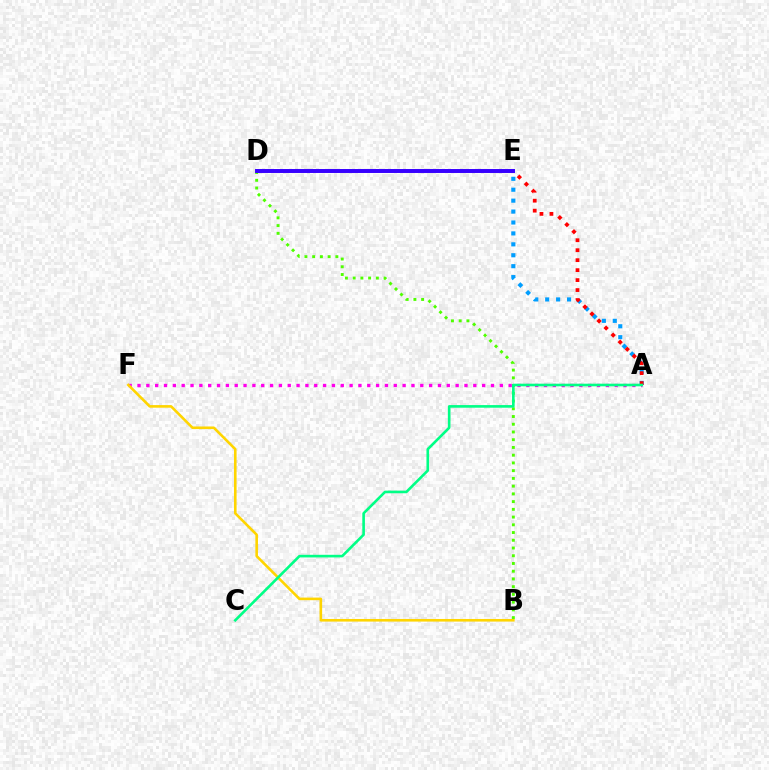{('A', 'E'): [{'color': '#009eff', 'line_style': 'dotted', 'thickness': 2.97}, {'color': '#ff0000', 'line_style': 'dotted', 'thickness': 2.71}], ('B', 'D'): [{'color': '#4fff00', 'line_style': 'dotted', 'thickness': 2.1}], ('A', 'F'): [{'color': '#ff00ed', 'line_style': 'dotted', 'thickness': 2.4}], ('B', 'F'): [{'color': '#ffd500', 'line_style': 'solid', 'thickness': 1.88}], ('A', 'C'): [{'color': '#00ff86', 'line_style': 'solid', 'thickness': 1.89}], ('D', 'E'): [{'color': '#3700ff', 'line_style': 'solid', 'thickness': 2.85}]}